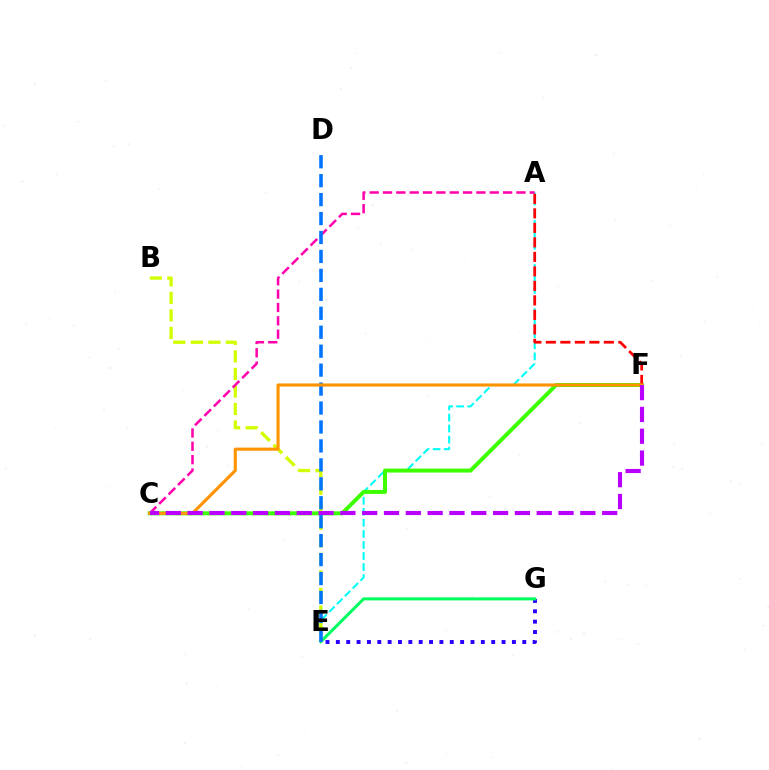{('A', 'E'): [{'color': '#00fff6', 'line_style': 'dashed', 'thickness': 1.5}], ('E', 'G'): [{'color': '#2500ff', 'line_style': 'dotted', 'thickness': 2.81}, {'color': '#00ff5c', 'line_style': 'solid', 'thickness': 2.18}], ('B', 'E'): [{'color': '#d1ff00', 'line_style': 'dashed', 'thickness': 2.38}], ('C', 'F'): [{'color': '#3dff00', 'line_style': 'solid', 'thickness': 2.86}, {'color': '#ff9400', 'line_style': 'solid', 'thickness': 2.23}, {'color': '#b900ff', 'line_style': 'dashed', 'thickness': 2.96}], ('A', 'F'): [{'color': '#ff0000', 'line_style': 'dashed', 'thickness': 1.97}], ('A', 'C'): [{'color': '#ff00ac', 'line_style': 'dashed', 'thickness': 1.81}], ('D', 'E'): [{'color': '#0074ff', 'line_style': 'dashed', 'thickness': 2.57}]}